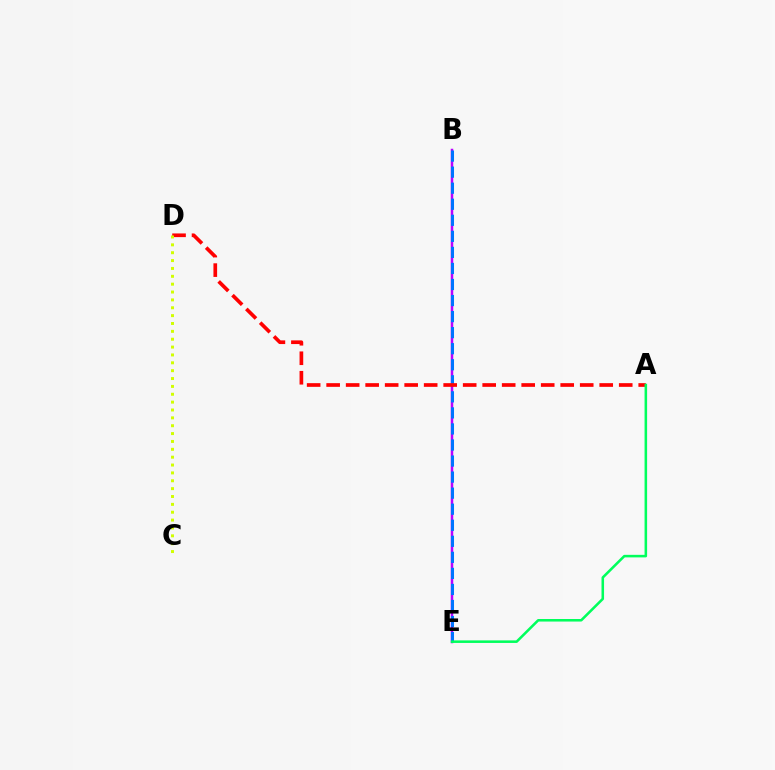{('B', 'E'): [{'color': '#b900ff', 'line_style': 'solid', 'thickness': 1.8}, {'color': '#0074ff', 'line_style': 'dashed', 'thickness': 2.18}], ('A', 'D'): [{'color': '#ff0000', 'line_style': 'dashed', 'thickness': 2.65}], ('C', 'D'): [{'color': '#d1ff00', 'line_style': 'dotted', 'thickness': 2.14}], ('A', 'E'): [{'color': '#00ff5c', 'line_style': 'solid', 'thickness': 1.84}]}